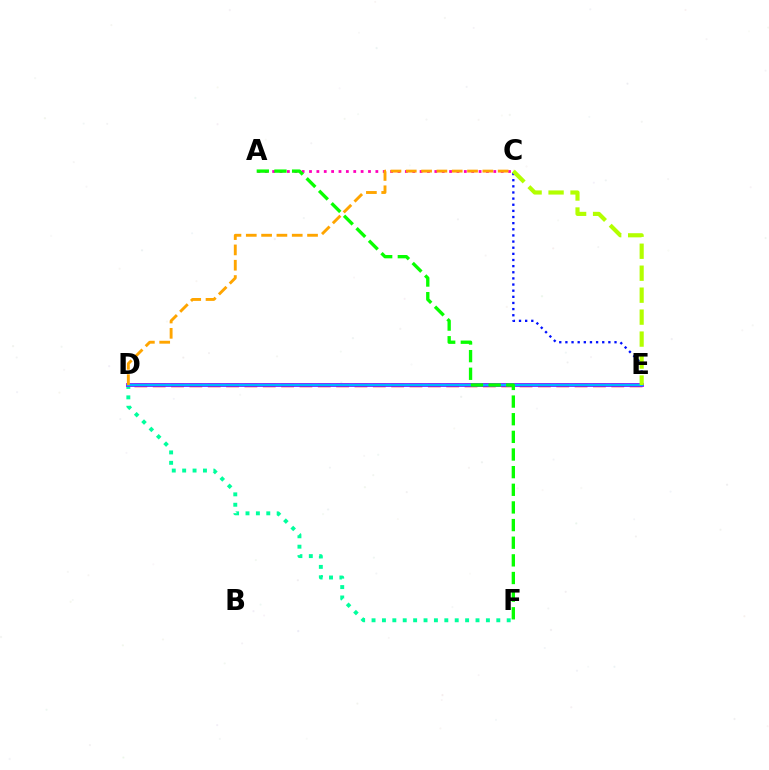{('A', 'C'): [{'color': '#ff00bd', 'line_style': 'dotted', 'thickness': 2.0}], ('D', 'E'): [{'color': '#ff0000', 'line_style': 'dashed', 'thickness': 2.49}, {'color': '#9b00ff', 'line_style': 'solid', 'thickness': 2.75}, {'color': '#00b5ff', 'line_style': 'solid', 'thickness': 1.77}], ('D', 'F'): [{'color': '#00ff9d', 'line_style': 'dotted', 'thickness': 2.82}], ('C', 'E'): [{'color': '#0010ff', 'line_style': 'dotted', 'thickness': 1.67}, {'color': '#b3ff00', 'line_style': 'dashed', 'thickness': 2.98}], ('C', 'D'): [{'color': '#ffa500', 'line_style': 'dashed', 'thickness': 2.08}], ('A', 'F'): [{'color': '#08ff00', 'line_style': 'dashed', 'thickness': 2.4}]}